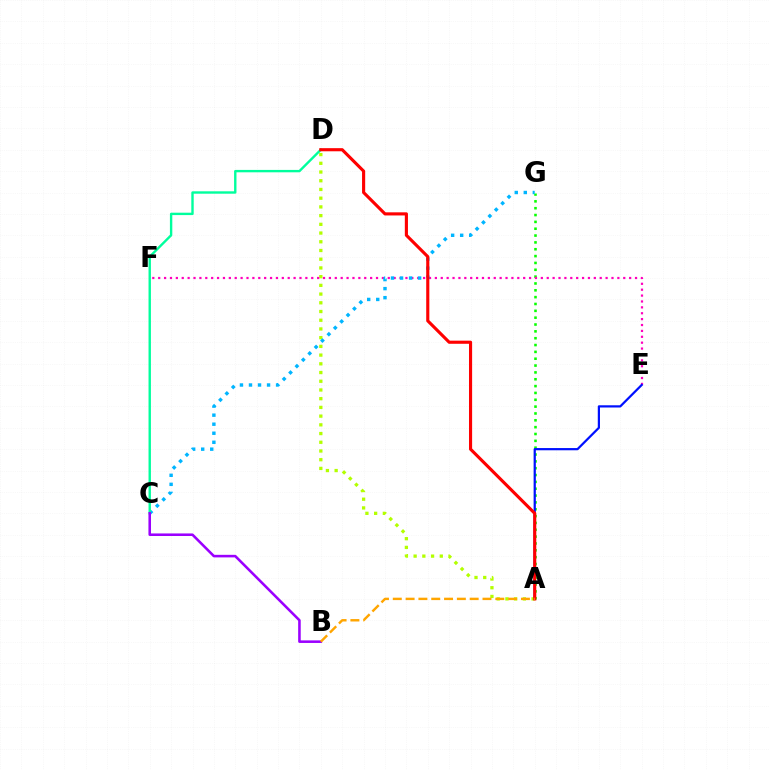{('A', 'G'): [{'color': '#08ff00', 'line_style': 'dotted', 'thickness': 1.86}], ('A', 'D'): [{'color': '#b3ff00', 'line_style': 'dotted', 'thickness': 2.37}, {'color': '#ff0000', 'line_style': 'solid', 'thickness': 2.25}], ('E', 'F'): [{'color': '#ff00bd', 'line_style': 'dotted', 'thickness': 1.6}], ('C', 'G'): [{'color': '#00b5ff', 'line_style': 'dotted', 'thickness': 2.46}], ('A', 'E'): [{'color': '#0010ff', 'line_style': 'solid', 'thickness': 1.6}], ('C', 'D'): [{'color': '#00ff9d', 'line_style': 'solid', 'thickness': 1.72}], ('B', 'C'): [{'color': '#9b00ff', 'line_style': 'solid', 'thickness': 1.85}], ('A', 'B'): [{'color': '#ffa500', 'line_style': 'dashed', 'thickness': 1.74}]}